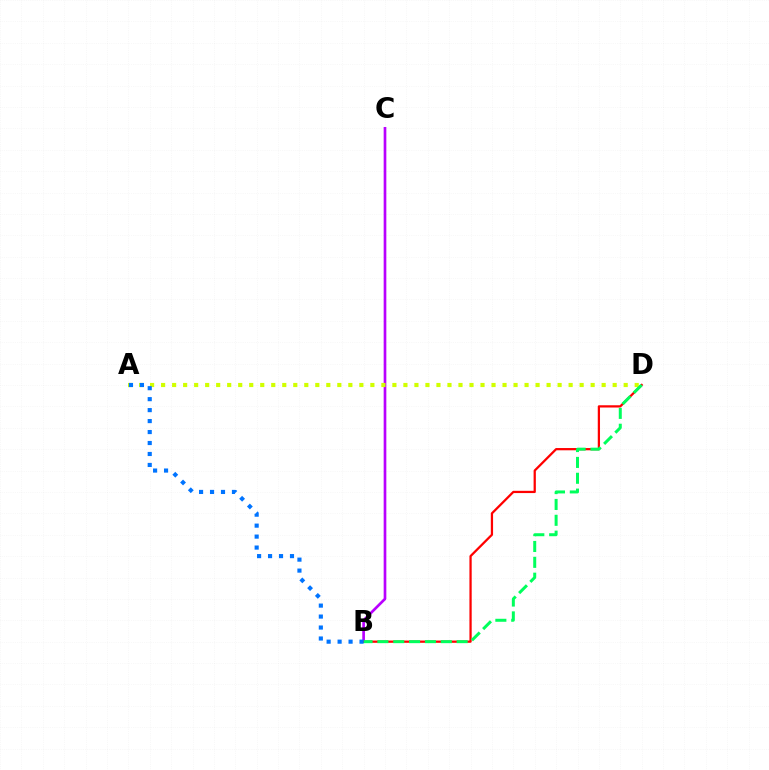{('B', 'C'): [{'color': '#b900ff', 'line_style': 'solid', 'thickness': 1.93}], ('B', 'D'): [{'color': '#ff0000', 'line_style': 'solid', 'thickness': 1.62}, {'color': '#00ff5c', 'line_style': 'dashed', 'thickness': 2.15}], ('A', 'D'): [{'color': '#d1ff00', 'line_style': 'dotted', 'thickness': 2.99}], ('A', 'B'): [{'color': '#0074ff', 'line_style': 'dotted', 'thickness': 2.98}]}